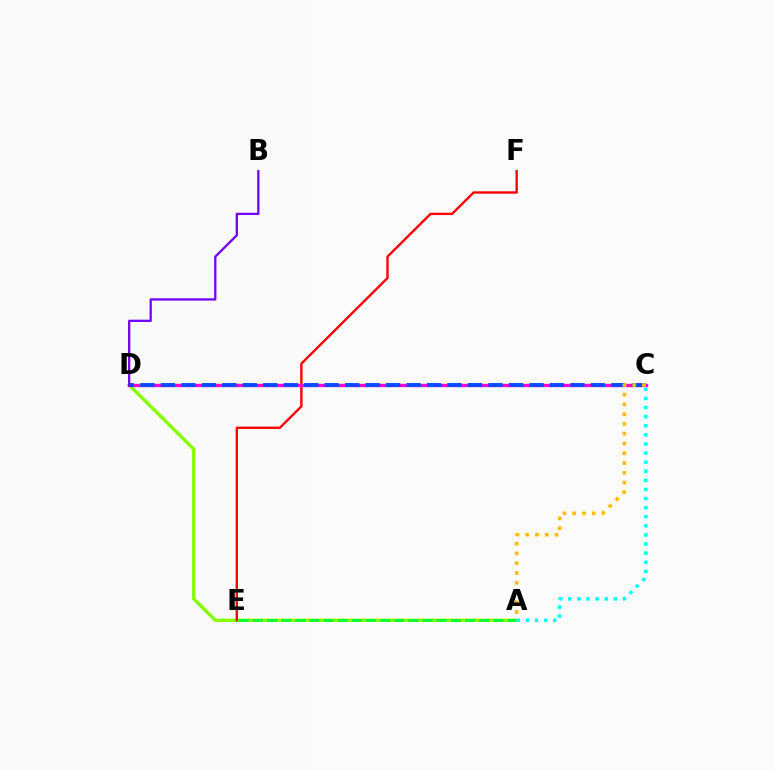{('A', 'D'): [{'color': '#84ff00', 'line_style': 'solid', 'thickness': 2.4}], ('E', 'F'): [{'color': '#ff0000', 'line_style': 'solid', 'thickness': 1.71}], ('C', 'D'): [{'color': '#ff00cf', 'line_style': 'solid', 'thickness': 2.41}, {'color': '#004bff', 'line_style': 'dashed', 'thickness': 2.78}], ('A', 'E'): [{'color': '#00ff39', 'line_style': 'dashed', 'thickness': 1.92}], ('B', 'D'): [{'color': '#7200ff', 'line_style': 'solid', 'thickness': 1.64}], ('A', 'C'): [{'color': '#00fff6', 'line_style': 'dotted', 'thickness': 2.47}, {'color': '#ffbd00', 'line_style': 'dotted', 'thickness': 2.65}]}